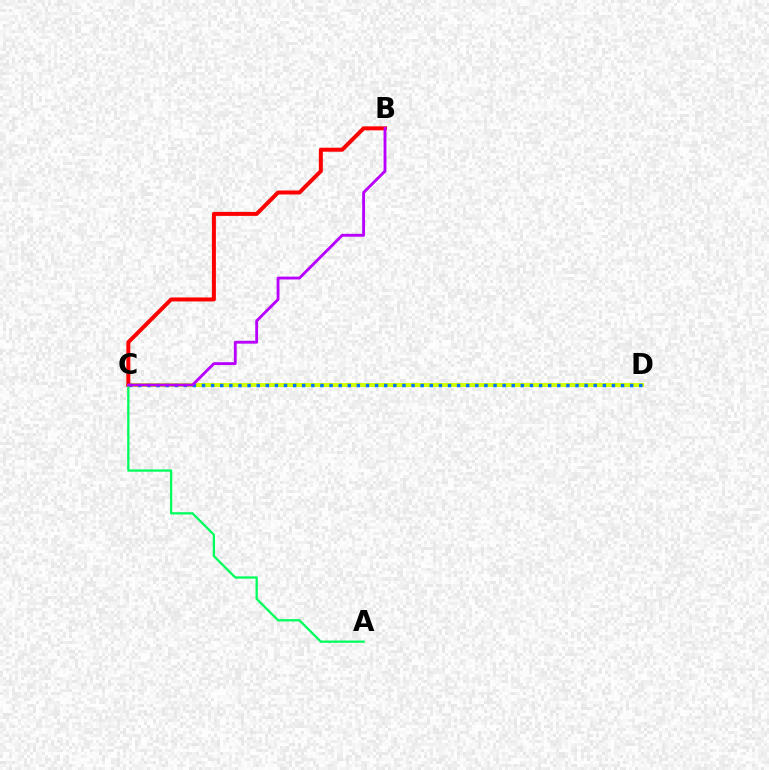{('C', 'D'): [{'color': '#d1ff00', 'line_style': 'solid', 'thickness': 2.88}, {'color': '#0074ff', 'line_style': 'dotted', 'thickness': 2.47}], ('B', 'C'): [{'color': '#ff0000', 'line_style': 'solid', 'thickness': 2.87}, {'color': '#b900ff', 'line_style': 'solid', 'thickness': 2.05}], ('A', 'C'): [{'color': '#00ff5c', 'line_style': 'solid', 'thickness': 1.65}]}